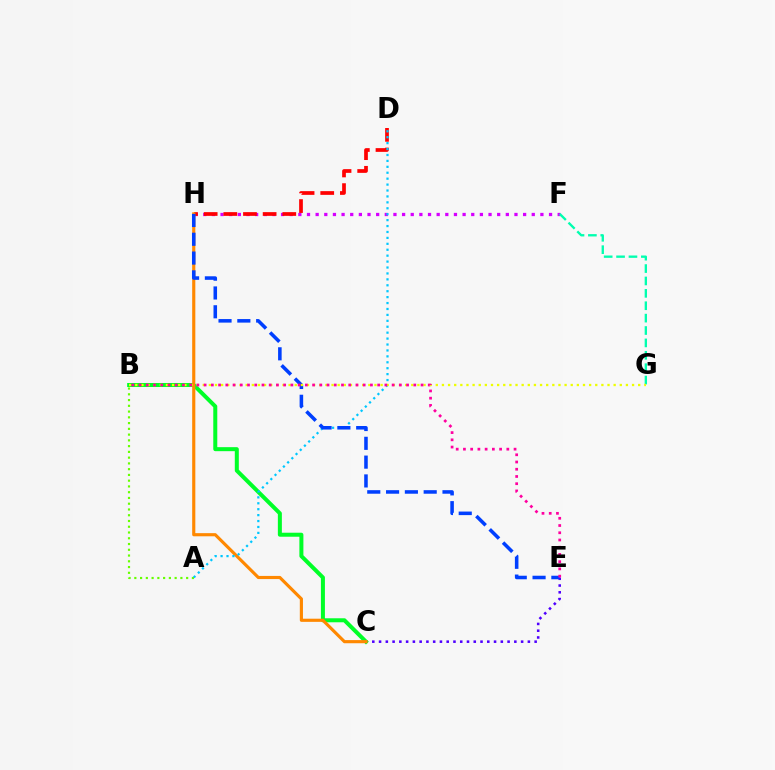{('F', 'H'): [{'color': '#d600ff', 'line_style': 'dotted', 'thickness': 2.35}], ('D', 'H'): [{'color': '#ff0000', 'line_style': 'dashed', 'thickness': 2.67}], ('F', 'G'): [{'color': '#00ffaf', 'line_style': 'dashed', 'thickness': 1.68}], ('A', 'B'): [{'color': '#66ff00', 'line_style': 'dotted', 'thickness': 1.56}], ('C', 'E'): [{'color': '#4f00ff', 'line_style': 'dotted', 'thickness': 1.84}], ('B', 'C'): [{'color': '#00ff27', 'line_style': 'solid', 'thickness': 2.89}], ('C', 'H'): [{'color': '#ff8800', 'line_style': 'solid', 'thickness': 2.26}], ('A', 'D'): [{'color': '#00c7ff', 'line_style': 'dotted', 'thickness': 1.61}], ('E', 'H'): [{'color': '#003fff', 'line_style': 'dashed', 'thickness': 2.56}], ('B', 'G'): [{'color': '#eeff00', 'line_style': 'dotted', 'thickness': 1.67}], ('B', 'E'): [{'color': '#ff00a0', 'line_style': 'dotted', 'thickness': 1.96}]}